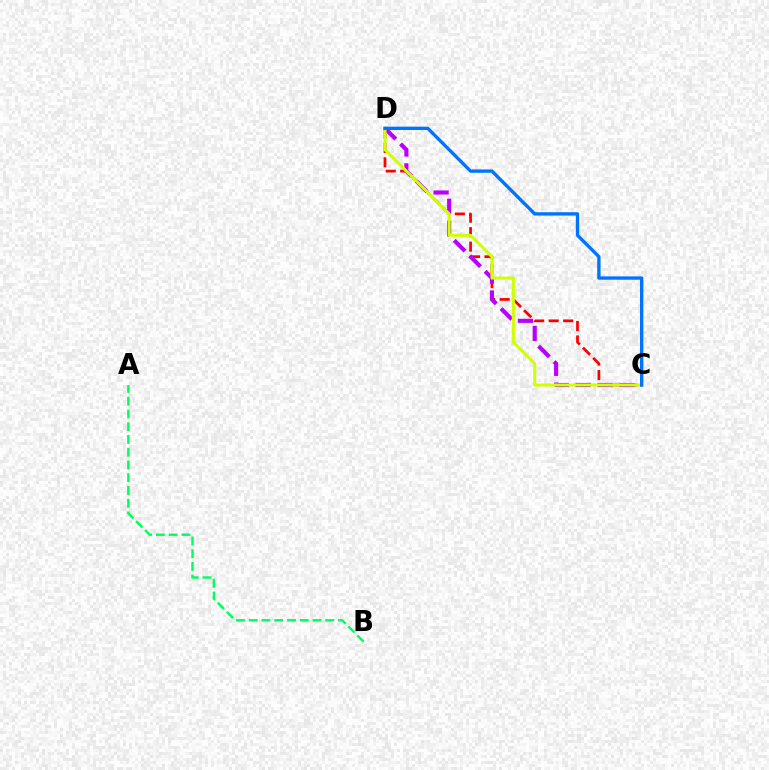{('C', 'D'): [{'color': '#ff0000', 'line_style': 'dashed', 'thickness': 1.97}, {'color': '#b900ff', 'line_style': 'dashed', 'thickness': 2.97}, {'color': '#d1ff00', 'line_style': 'solid', 'thickness': 2.19}, {'color': '#0074ff', 'line_style': 'solid', 'thickness': 2.41}], ('A', 'B'): [{'color': '#00ff5c', 'line_style': 'dashed', 'thickness': 1.73}]}